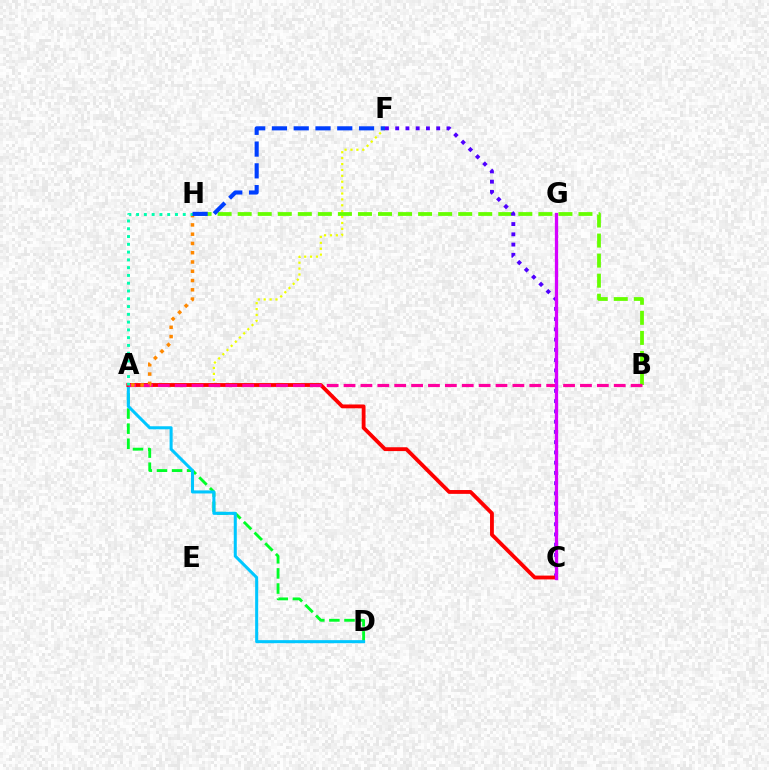{('A', 'F'): [{'color': '#eeff00', 'line_style': 'dotted', 'thickness': 1.6}], ('B', 'H'): [{'color': '#66ff00', 'line_style': 'dashed', 'thickness': 2.72}], ('C', 'F'): [{'color': '#4f00ff', 'line_style': 'dotted', 'thickness': 2.79}], ('A', 'D'): [{'color': '#00ff27', 'line_style': 'dashed', 'thickness': 2.05}, {'color': '#00c7ff', 'line_style': 'solid', 'thickness': 2.19}], ('A', 'C'): [{'color': '#ff0000', 'line_style': 'solid', 'thickness': 2.76}], ('A', 'B'): [{'color': '#ff00a0', 'line_style': 'dashed', 'thickness': 2.29}], ('A', 'H'): [{'color': '#ff8800', 'line_style': 'dotted', 'thickness': 2.52}, {'color': '#00ffaf', 'line_style': 'dotted', 'thickness': 2.11}], ('C', 'G'): [{'color': '#d600ff', 'line_style': 'solid', 'thickness': 2.37}], ('F', 'H'): [{'color': '#003fff', 'line_style': 'dashed', 'thickness': 2.96}]}